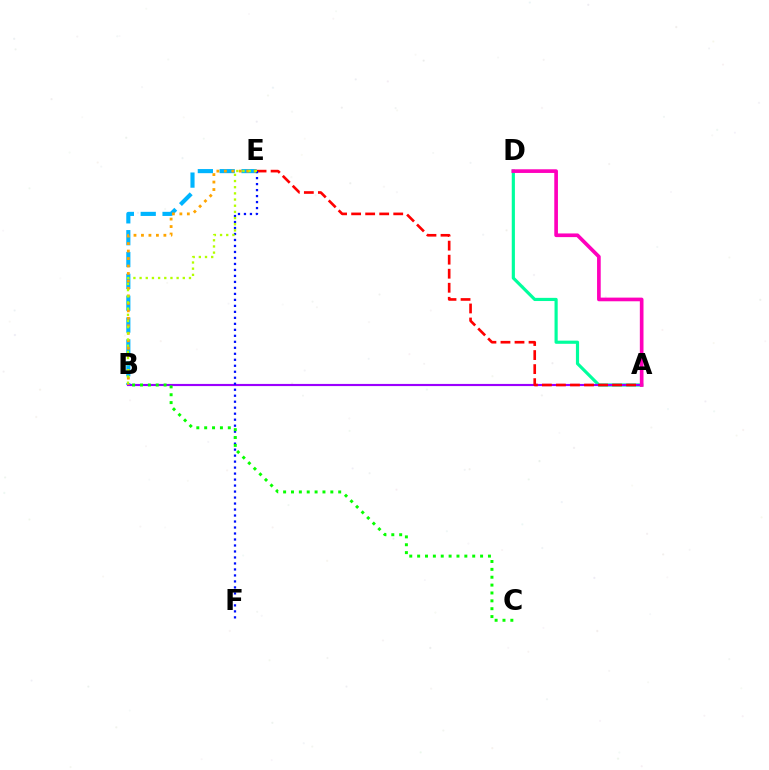{('B', 'E'): [{'color': '#00b5ff', 'line_style': 'dashed', 'thickness': 2.97}, {'color': '#ffa500', 'line_style': 'dotted', 'thickness': 2.03}, {'color': '#b3ff00', 'line_style': 'dotted', 'thickness': 1.68}], ('A', 'D'): [{'color': '#00ff9d', 'line_style': 'solid', 'thickness': 2.28}, {'color': '#ff00bd', 'line_style': 'solid', 'thickness': 2.64}], ('A', 'B'): [{'color': '#9b00ff', 'line_style': 'solid', 'thickness': 1.55}], ('A', 'E'): [{'color': '#ff0000', 'line_style': 'dashed', 'thickness': 1.91}], ('E', 'F'): [{'color': '#0010ff', 'line_style': 'dotted', 'thickness': 1.63}], ('B', 'C'): [{'color': '#08ff00', 'line_style': 'dotted', 'thickness': 2.14}]}